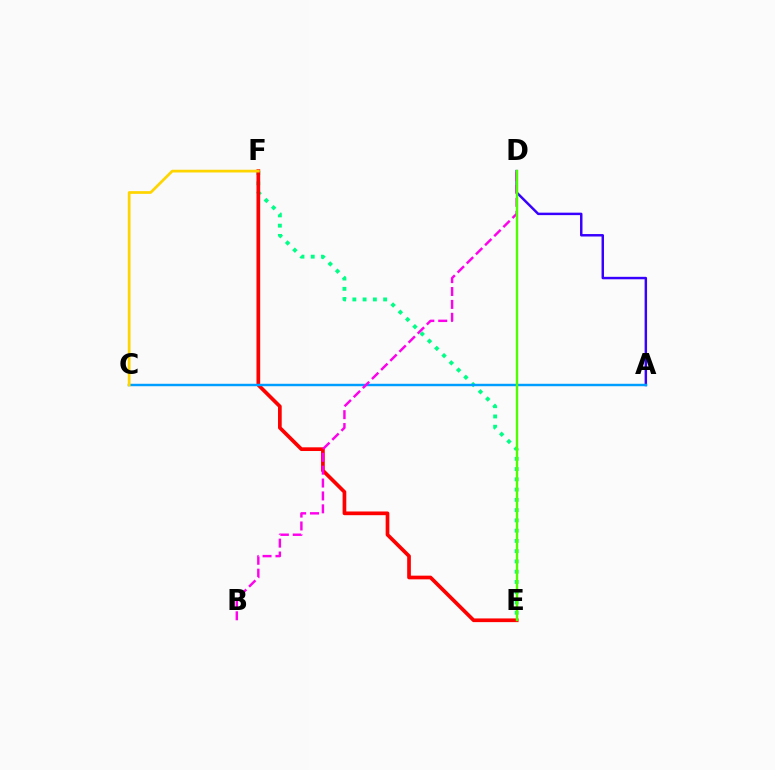{('A', 'D'): [{'color': '#3700ff', 'line_style': 'solid', 'thickness': 1.77}], ('E', 'F'): [{'color': '#00ff86', 'line_style': 'dotted', 'thickness': 2.79}, {'color': '#ff0000', 'line_style': 'solid', 'thickness': 2.66}], ('A', 'C'): [{'color': '#009eff', 'line_style': 'solid', 'thickness': 1.76}], ('B', 'D'): [{'color': '#ff00ed', 'line_style': 'dashed', 'thickness': 1.75}], ('D', 'E'): [{'color': '#4fff00', 'line_style': 'solid', 'thickness': 1.73}], ('C', 'F'): [{'color': '#ffd500', 'line_style': 'solid', 'thickness': 1.96}]}